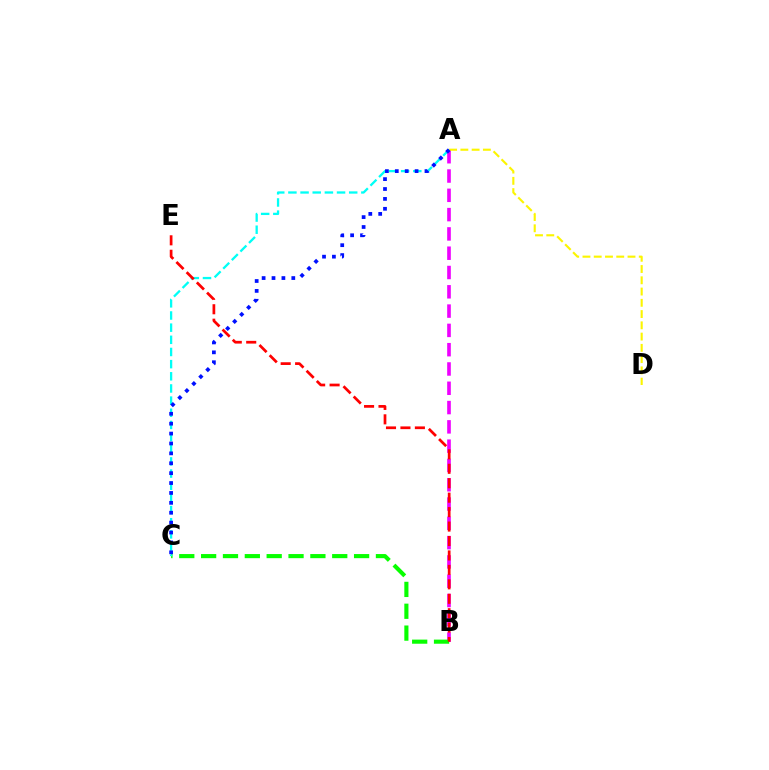{('A', 'B'): [{'color': '#ee00ff', 'line_style': 'dashed', 'thickness': 2.62}], ('B', 'C'): [{'color': '#08ff00', 'line_style': 'dashed', 'thickness': 2.97}], ('A', 'D'): [{'color': '#fcf500', 'line_style': 'dashed', 'thickness': 1.53}], ('A', 'C'): [{'color': '#00fff6', 'line_style': 'dashed', 'thickness': 1.65}, {'color': '#0010ff', 'line_style': 'dotted', 'thickness': 2.69}], ('B', 'E'): [{'color': '#ff0000', 'line_style': 'dashed', 'thickness': 1.96}]}